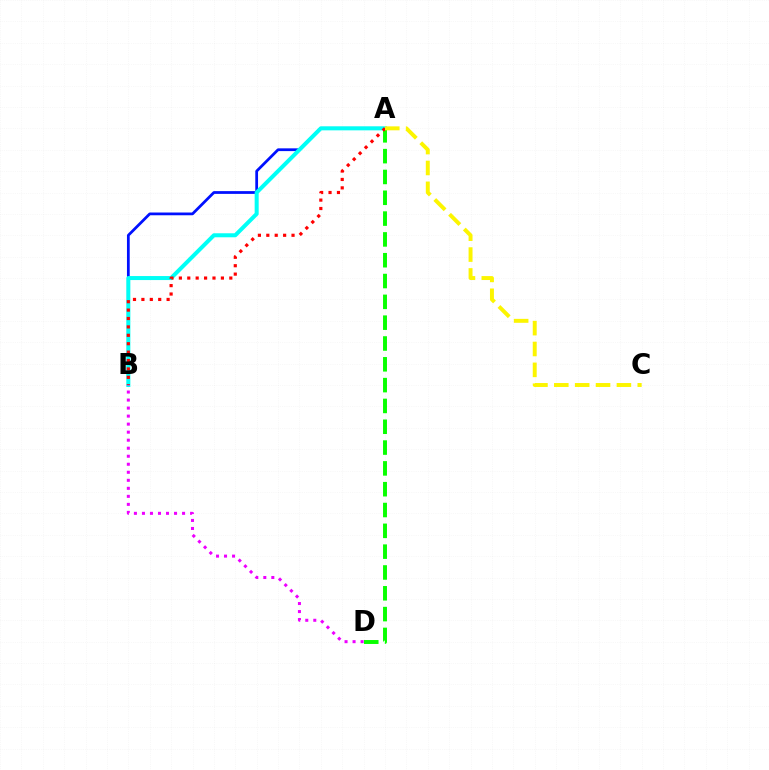{('A', 'B'): [{'color': '#0010ff', 'line_style': 'solid', 'thickness': 1.98}, {'color': '#00fff6', 'line_style': 'solid', 'thickness': 2.89}, {'color': '#ff0000', 'line_style': 'dotted', 'thickness': 2.28}], ('A', 'D'): [{'color': '#08ff00', 'line_style': 'dashed', 'thickness': 2.83}], ('B', 'D'): [{'color': '#ee00ff', 'line_style': 'dotted', 'thickness': 2.18}], ('A', 'C'): [{'color': '#fcf500', 'line_style': 'dashed', 'thickness': 2.83}]}